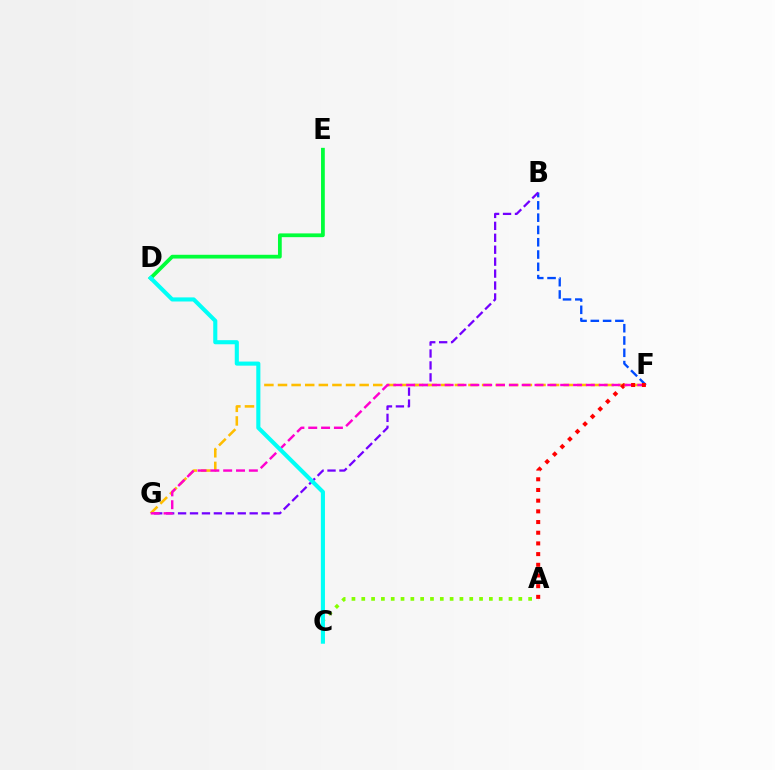{('B', 'F'): [{'color': '#004bff', 'line_style': 'dashed', 'thickness': 1.67}], ('B', 'G'): [{'color': '#7200ff', 'line_style': 'dashed', 'thickness': 1.62}], ('F', 'G'): [{'color': '#ffbd00', 'line_style': 'dashed', 'thickness': 1.85}, {'color': '#ff00cf', 'line_style': 'dashed', 'thickness': 1.74}], ('D', 'E'): [{'color': '#00ff39', 'line_style': 'solid', 'thickness': 2.71}], ('A', 'C'): [{'color': '#84ff00', 'line_style': 'dotted', 'thickness': 2.67}], ('C', 'D'): [{'color': '#00fff6', 'line_style': 'solid', 'thickness': 2.95}], ('A', 'F'): [{'color': '#ff0000', 'line_style': 'dotted', 'thickness': 2.9}]}